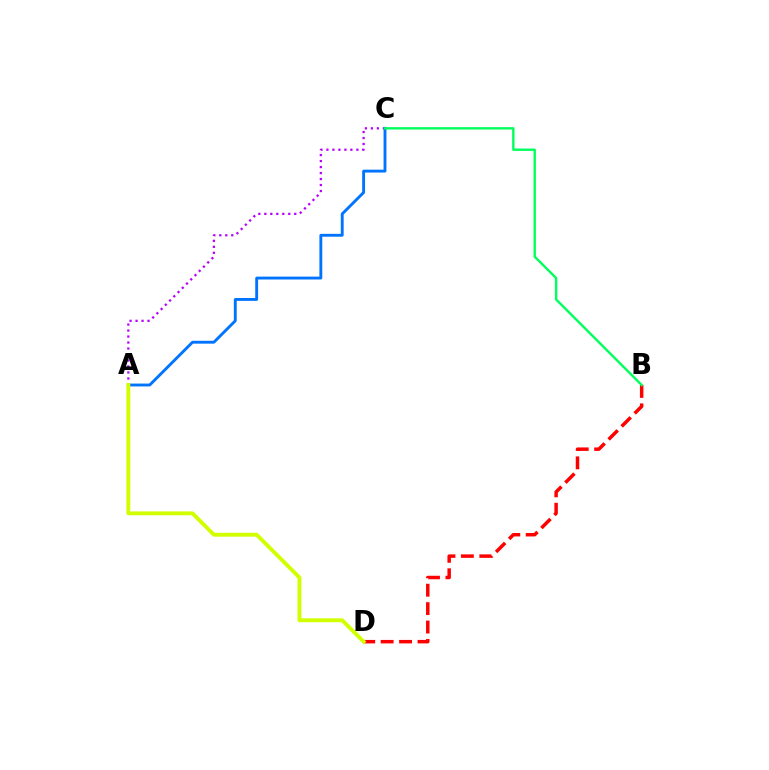{('A', 'C'): [{'color': '#b900ff', 'line_style': 'dotted', 'thickness': 1.63}, {'color': '#0074ff', 'line_style': 'solid', 'thickness': 2.06}], ('B', 'D'): [{'color': '#ff0000', 'line_style': 'dashed', 'thickness': 2.5}], ('A', 'D'): [{'color': '#d1ff00', 'line_style': 'solid', 'thickness': 2.79}], ('B', 'C'): [{'color': '#00ff5c', 'line_style': 'solid', 'thickness': 1.72}]}